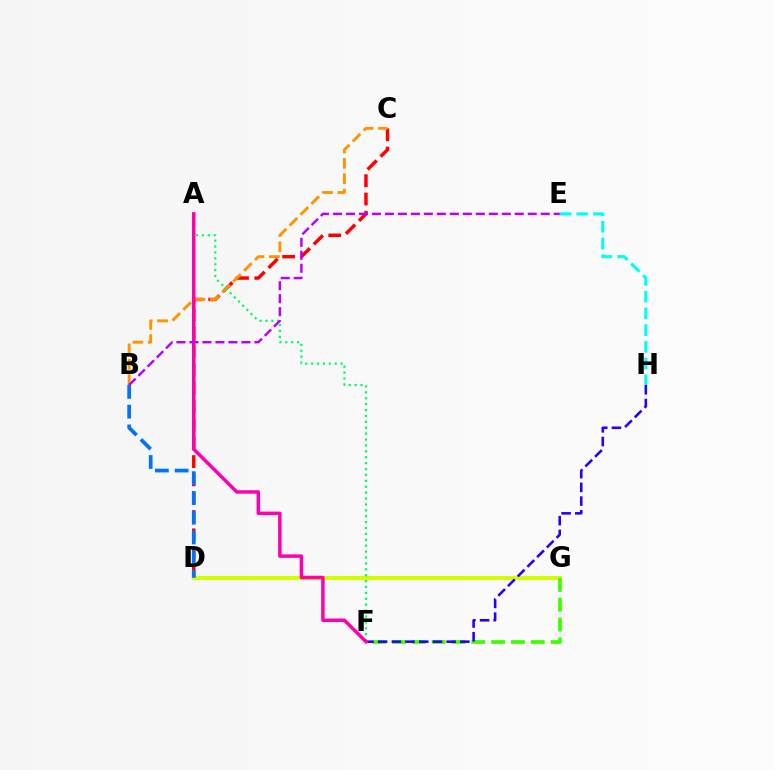{('D', 'G'): [{'color': '#d1ff00', 'line_style': 'solid', 'thickness': 2.98}], ('E', 'H'): [{'color': '#00fff6', 'line_style': 'dashed', 'thickness': 2.27}], ('F', 'G'): [{'color': '#3dff00', 'line_style': 'dashed', 'thickness': 2.69}], ('C', 'D'): [{'color': '#ff0000', 'line_style': 'dashed', 'thickness': 2.49}], ('B', 'C'): [{'color': '#ff9400', 'line_style': 'dashed', 'thickness': 2.09}], ('B', 'D'): [{'color': '#0074ff', 'line_style': 'dashed', 'thickness': 2.68}], ('A', 'F'): [{'color': '#00ff5c', 'line_style': 'dotted', 'thickness': 1.6}, {'color': '#ff00ac', 'line_style': 'solid', 'thickness': 2.51}], ('F', 'H'): [{'color': '#2500ff', 'line_style': 'dashed', 'thickness': 1.86}], ('B', 'E'): [{'color': '#b900ff', 'line_style': 'dashed', 'thickness': 1.76}]}